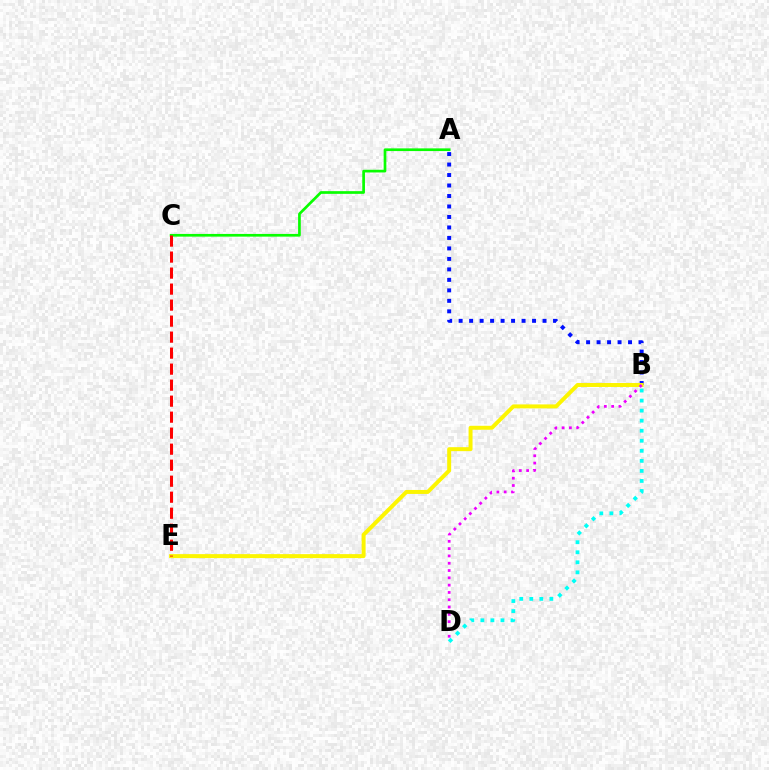{('A', 'B'): [{'color': '#0010ff', 'line_style': 'dotted', 'thickness': 2.85}], ('B', 'E'): [{'color': '#fcf500', 'line_style': 'solid', 'thickness': 2.86}], ('A', 'C'): [{'color': '#08ff00', 'line_style': 'solid', 'thickness': 1.94}], ('B', 'D'): [{'color': '#00fff6', 'line_style': 'dotted', 'thickness': 2.73}, {'color': '#ee00ff', 'line_style': 'dotted', 'thickness': 1.98}], ('C', 'E'): [{'color': '#ff0000', 'line_style': 'dashed', 'thickness': 2.17}]}